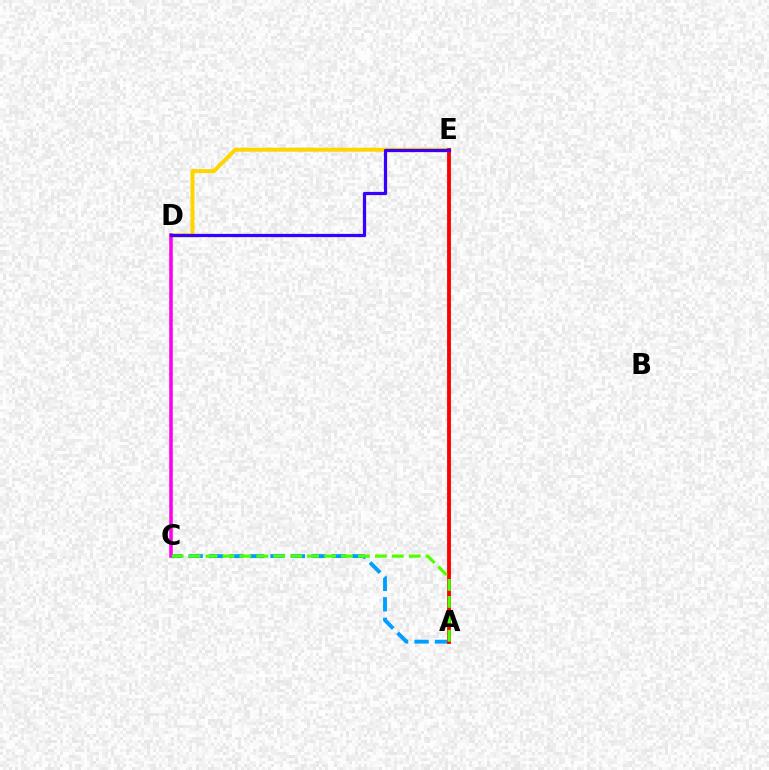{('A', 'E'): [{'color': '#00ff86', 'line_style': 'dotted', 'thickness': 2.08}, {'color': '#ff0000', 'line_style': 'solid', 'thickness': 2.77}], ('D', 'E'): [{'color': '#ffd500', 'line_style': 'solid', 'thickness': 2.88}, {'color': '#3700ff', 'line_style': 'solid', 'thickness': 2.32}], ('A', 'C'): [{'color': '#009eff', 'line_style': 'dashed', 'thickness': 2.78}, {'color': '#4fff00', 'line_style': 'dashed', 'thickness': 2.3}], ('C', 'D'): [{'color': '#ff00ed', 'line_style': 'solid', 'thickness': 2.55}]}